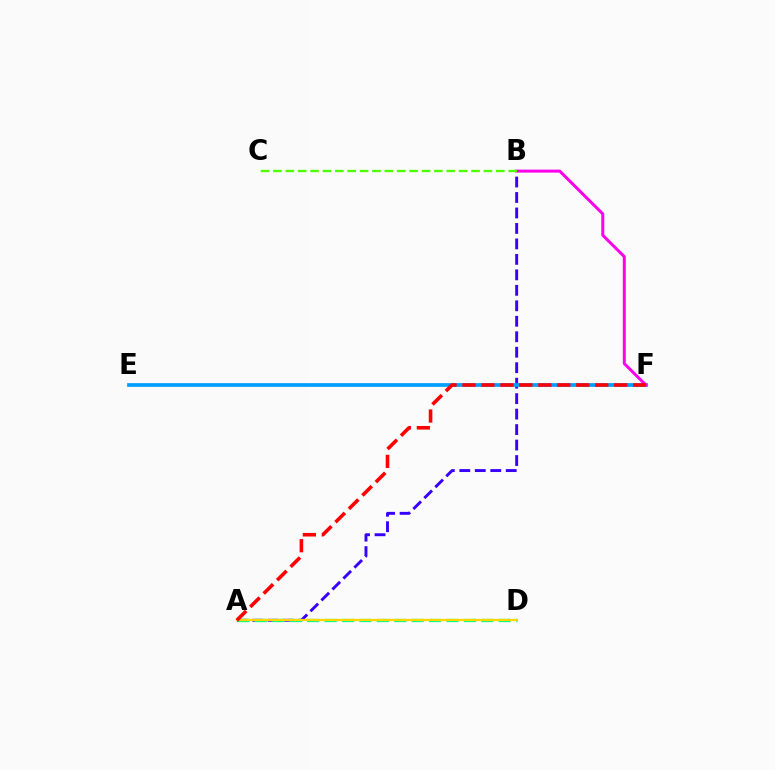{('A', 'B'): [{'color': '#3700ff', 'line_style': 'dashed', 'thickness': 2.1}], ('A', 'D'): [{'color': '#00ff86', 'line_style': 'dashed', 'thickness': 2.36}, {'color': '#ffd500', 'line_style': 'solid', 'thickness': 1.6}], ('E', 'F'): [{'color': '#009eff', 'line_style': 'solid', 'thickness': 2.67}], ('B', 'F'): [{'color': '#ff00ed', 'line_style': 'solid', 'thickness': 2.16}], ('A', 'F'): [{'color': '#ff0000', 'line_style': 'dashed', 'thickness': 2.58}], ('B', 'C'): [{'color': '#4fff00', 'line_style': 'dashed', 'thickness': 1.68}]}